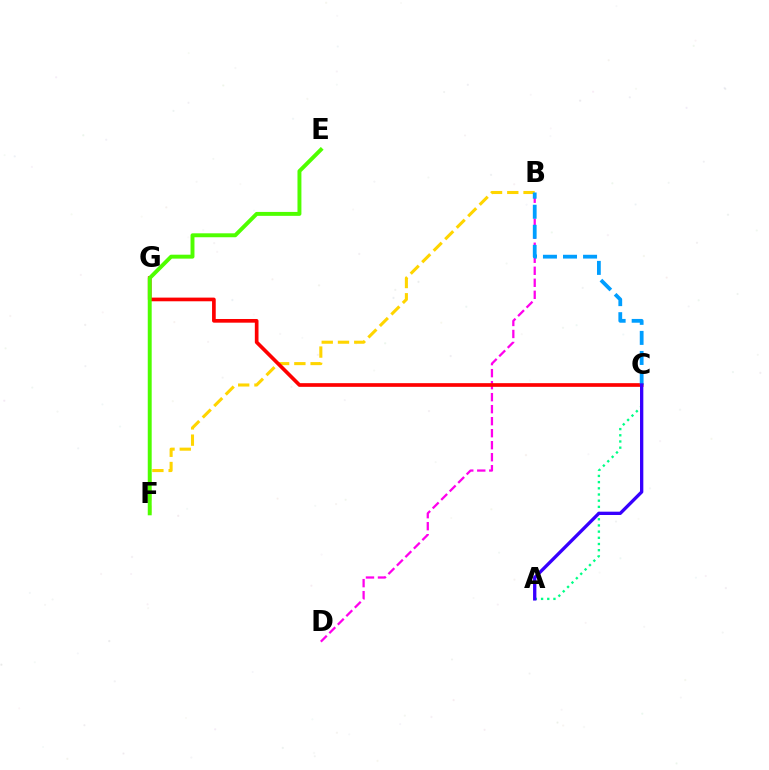{('B', 'F'): [{'color': '#ffd500', 'line_style': 'dashed', 'thickness': 2.21}], ('B', 'D'): [{'color': '#ff00ed', 'line_style': 'dashed', 'thickness': 1.63}], ('C', 'G'): [{'color': '#ff0000', 'line_style': 'solid', 'thickness': 2.65}], ('B', 'C'): [{'color': '#009eff', 'line_style': 'dashed', 'thickness': 2.72}], ('A', 'C'): [{'color': '#00ff86', 'line_style': 'dotted', 'thickness': 1.68}, {'color': '#3700ff', 'line_style': 'solid', 'thickness': 2.39}], ('E', 'F'): [{'color': '#4fff00', 'line_style': 'solid', 'thickness': 2.83}]}